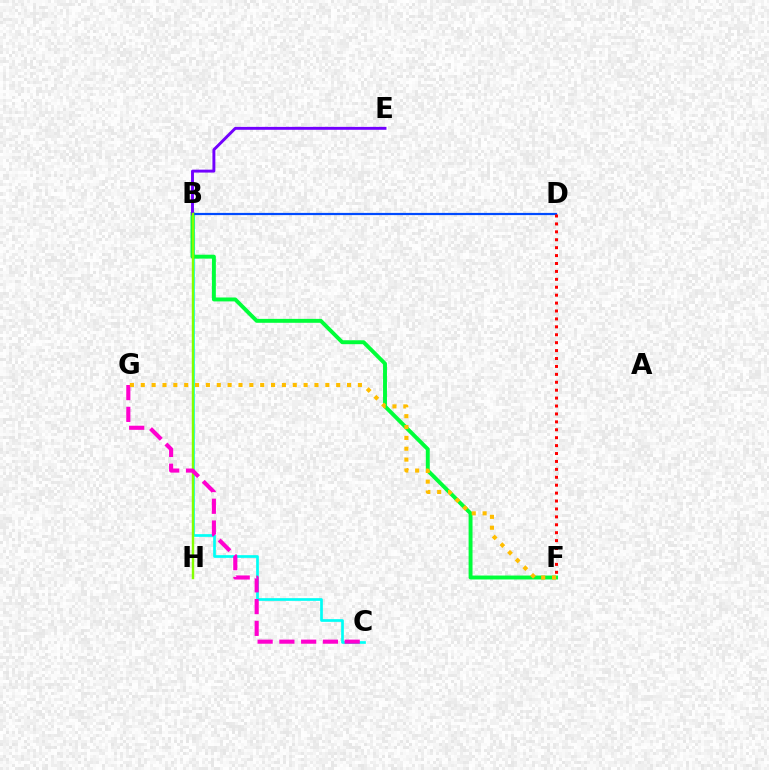{('B', 'C'): [{'color': '#00fff6', 'line_style': 'solid', 'thickness': 1.94}], ('B', 'F'): [{'color': '#00ff39', 'line_style': 'solid', 'thickness': 2.82}], ('B', 'D'): [{'color': '#004bff', 'line_style': 'solid', 'thickness': 1.59}], ('B', 'E'): [{'color': '#7200ff', 'line_style': 'solid', 'thickness': 2.1}], ('B', 'H'): [{'color': '#84ff00', 'line_style': 'solid', 'thickness': 1.74}], ('C', 'G'): [{'color': '#ff00cf', 'line_style': 'dashed', 'thickness': 2.96}], ('F', 'G'): [{'color': '#ffbd00', 'line_style': 'dotted', 'thickness': 2.95}], ('D', 'F'): [{'color': '#ff0000', 'line_style': 'dotted', 'thickness': 2.15}]}